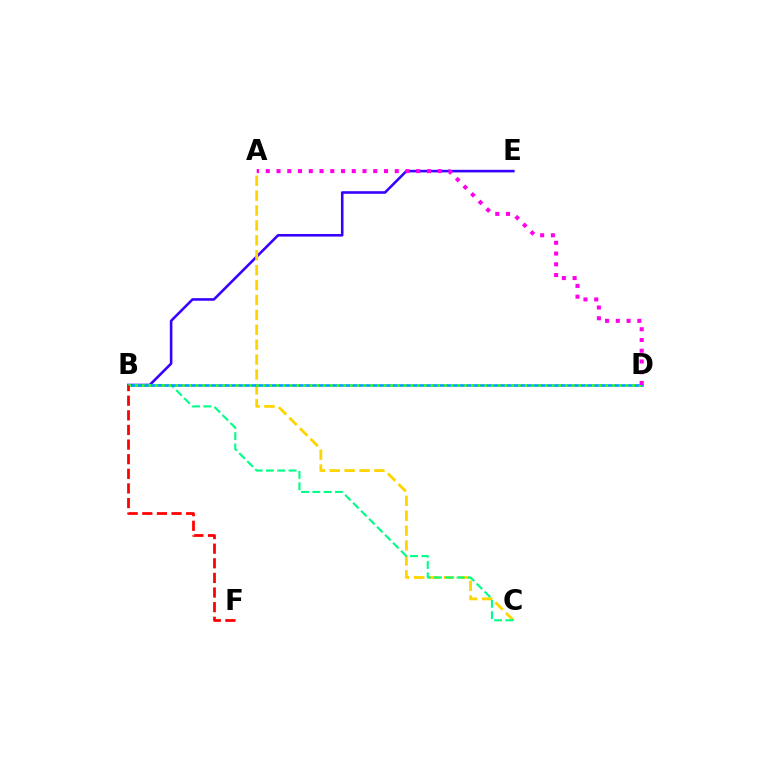{('B', 'E'): [{'color': '#3700ff', 'line_style': 'solid', 'thickness': 1.86}], ('A', 'C'): [{'color': '#ffd500', 'line_style': 'dashed', 'thickness': 2.02}], ('B', 'C'): [{'color': '#00ff86', 'line_style': 'dashed', 'thickness': 1.54}], ('B', 'D'): [{'color': '#009eff', 'line_style': 'solid', 'thickness': 1.9}, {'color': '#4fff00', 'line_style': 'dotted', 'thickness': 1.83}], ('B', 'F'): [{'color': '#ff0000', 'line_style': 'dashed', 'thickness': 1.99}], ('A', 'D'): [{'color': '#ff00ed', 'line_style': 'dotted', 'thickness': 2.92}]}